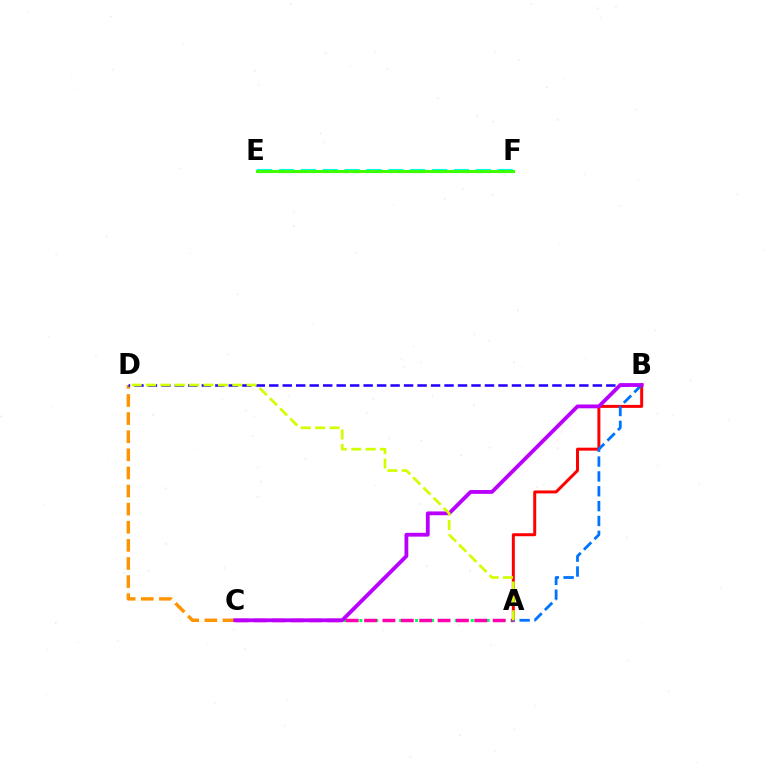{('A', 'B'): [{'color': '#ff0000', 'line_style': 'solid', 'thickness': 2.15}, {'color': '#0074ff', 'line_style': 'dashed', 'thickness': 2.02}], ('C', 'D'): [{'color': '#ff9400', 'line_style': 'dashed', 'thickness': 2.46}], ('A', 'C'): [{'color': '#00ff5c', 'line_style': 'dotted', 'thickness': 2.16}, {'color': '#ff00ac', 'line_style': 'dashed', 'thickness': 2.5}], ('B', 'D'): [{'color': '#2500ff', 'line_style': 'dashed', 'thickness': 1.83}], ('B', 'C'): [{'color': '#b900ff', 'line_style': 'solid', 'thickness': 2.75}], ('E', 'F'): [{'color': '#00fff6', 'line_style': 'dashed', 'thickness': 2.97}, {'color': '#3dff00', 'line_style': 'solid', 'thickness': 2.2}], ('A', 'D'): [{'color': '#d1ff00', 'line_style': 'dashed', 'thickness': 1.95}]}